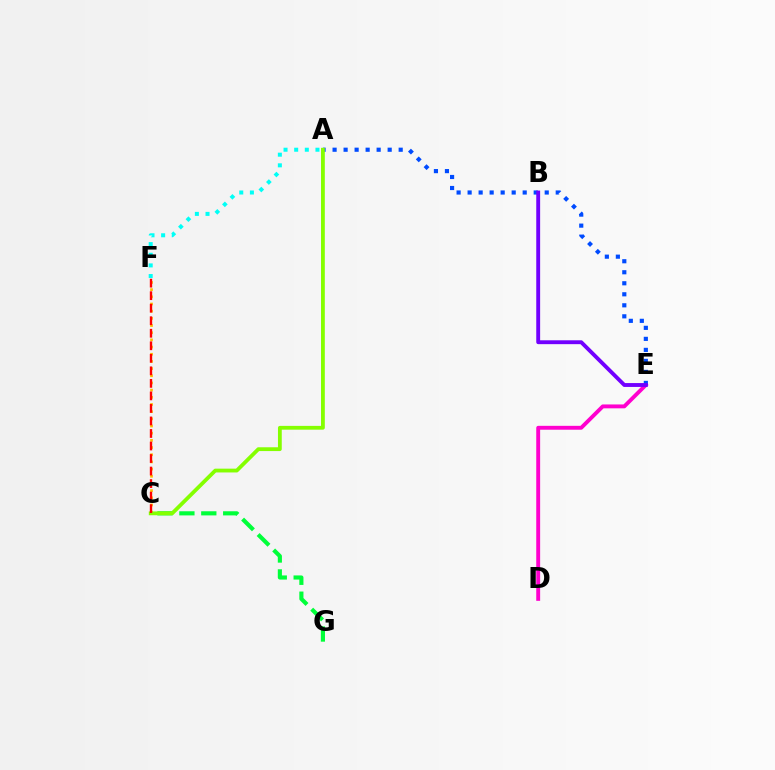{('C', 'G'): [{'color': '#00ff39', 'line_style': 'dashed', 'thickness': 2.98}], ('D', 'E'): [{'color': '#ff00cf', 'line_style': 'solid', 'thickness': 2.8}], ('A', 'E'): [{'color': '#004bff', 'line_style': 'dotted', 'thickness': 2.99}], ('C', 'F'): [{'color': '#ffbd00', 'line_style': 'dotted', 'thickness': 1.95}, {'color': '#ff0000', 'line_style': 'dashed', 'thickness': 1.7}], ('A', 'C'): [{'color': '#84ff00', 'line_style': 'solid', 'thickness': 2.73}], ('A', 'F'): [{'color': '#00fff6', 'line_style': 'dotted', 'thickness': 2.89}], ('B', 'E'): [{'color': '#7200ff', 'line_style': 'solid', 'thickness': 2.79}]}